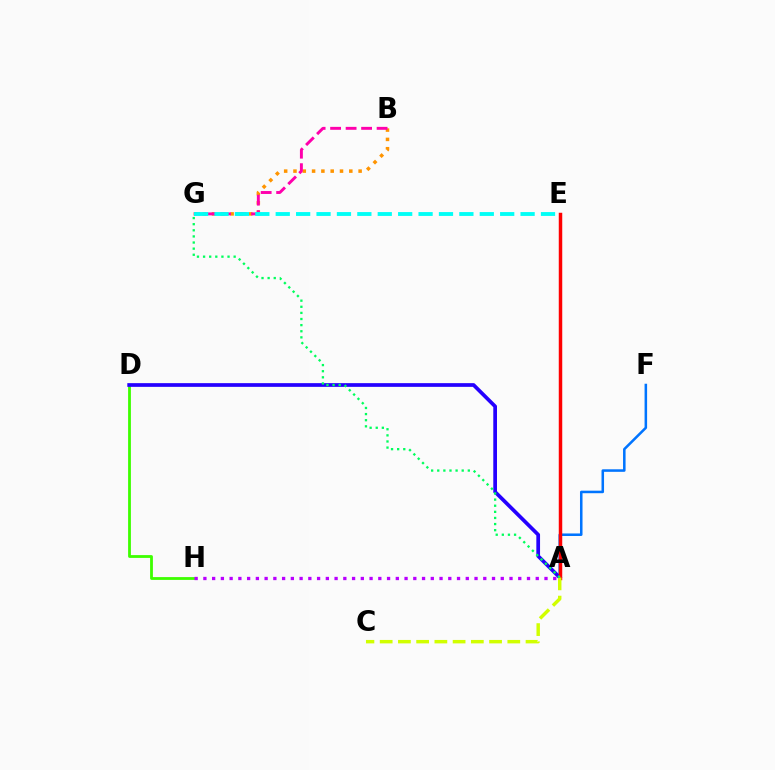{('B', 'G'): [{'color': '#ff9400', 'line_style': 'dotted', 'thickness': 2.53}, {'color': '#ff00ac', 'line_style': 'dashed', 'thickness': 2.11}], ('D', 'H'): [{'color': '#3dff00', 'line_style': 'solid', 'thickness': 2.02}], ('A', 'F'): [{'color': '#0074ff', 'line_style': 'solid', 'thickness': 1.82}], ('A', 'D'): [{'color': '#2500ff', 'line_style': 'solid', 'thickness': 2.67}], ('A', 'E'): [{'color': '#ff0000', 'line_style': 'solid', 'thickness': 2.5}], ('A', 'C'): [{'color': '#d1ff00', 'line_style': 'dashed', 'thickness': 2.48}], ('A', 'H'): [{'color': '#b900ff', 'line_style': 'dotted', 'thickness': 2.38}], ('A', 'G'): [{'color': '#00ff5c', 'line_style': 'dotted', 'thickness': 1.66}], ('E', 'G'): [{'color': '#00fff6', 'line_style': 'dashed', 'thickness': 2.77}]}